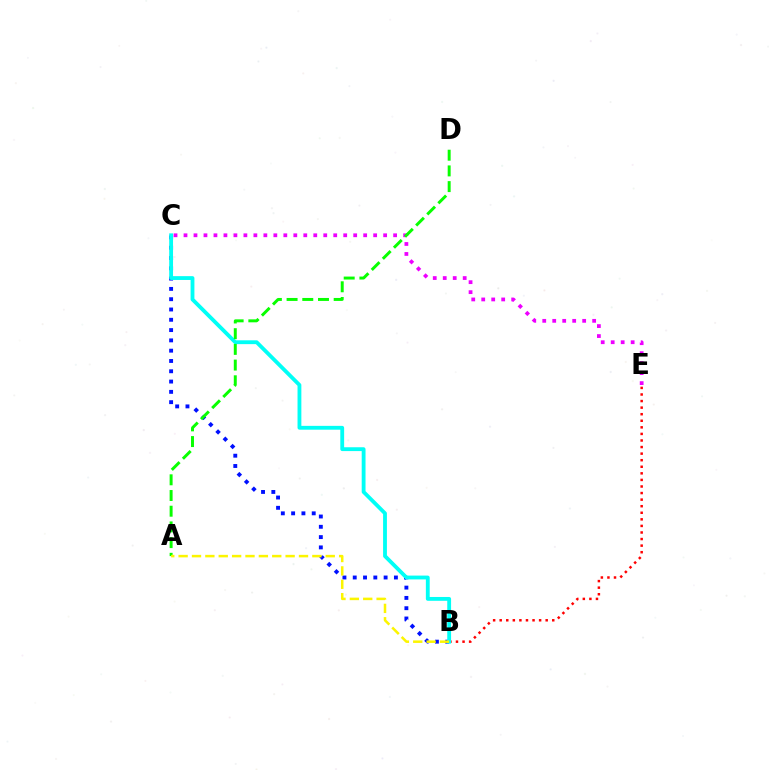{('B', 'C'): [{'color': '#0010ff', 'line_style': 'dotted', 'thickness': 2.8}, {'color': '#00fff6', 'line_style': 'solid', 'thickness': 2.76}], ('B', 'E'): [{'color': '#ff0000', 'line_style': 'dotted', 'thickness': 1.79}], ('C', 'E'): [{'color': '#ee00ff', 'line_style': 'dotted', 'thickness': 2.71}], ('A', 'D'): [{'color': '#08ff00', 'line_style': 'dashed', 'thickness': 2.13}], ('A', 'B'): [{'color': '#fcf500', 'line_style': 'dashed', 'thickness': 1.82}]}